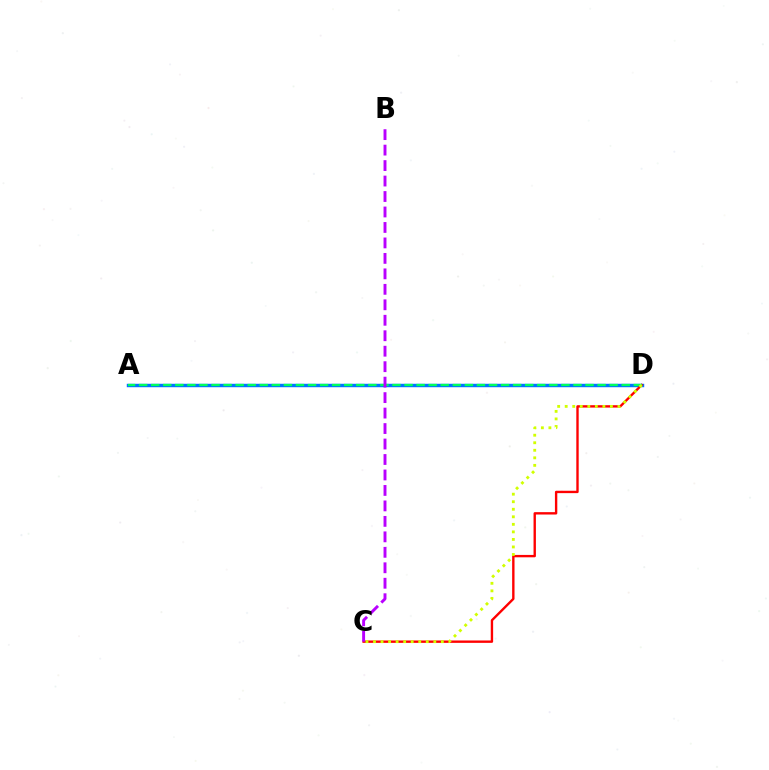{('A', 'D'): [{'color': '#0074ff', 'line_style': 'solid', 'thickness': 2.48}, {'color': '#00ff5c', 'line_style': 'dashed', 'thickness': 1.64}], ('C', 'D'): [{'color': '#ff0000', 'line_style': 'solid', 'thickness': 1.71}, {'color': '#d1ff00', 'line_style': 'dotted', 'thickness': 2.05}], ('B', 'C'): [{'color': '#b900ff', 'line_style': 'dashed', 'thickness': 2.1}]}